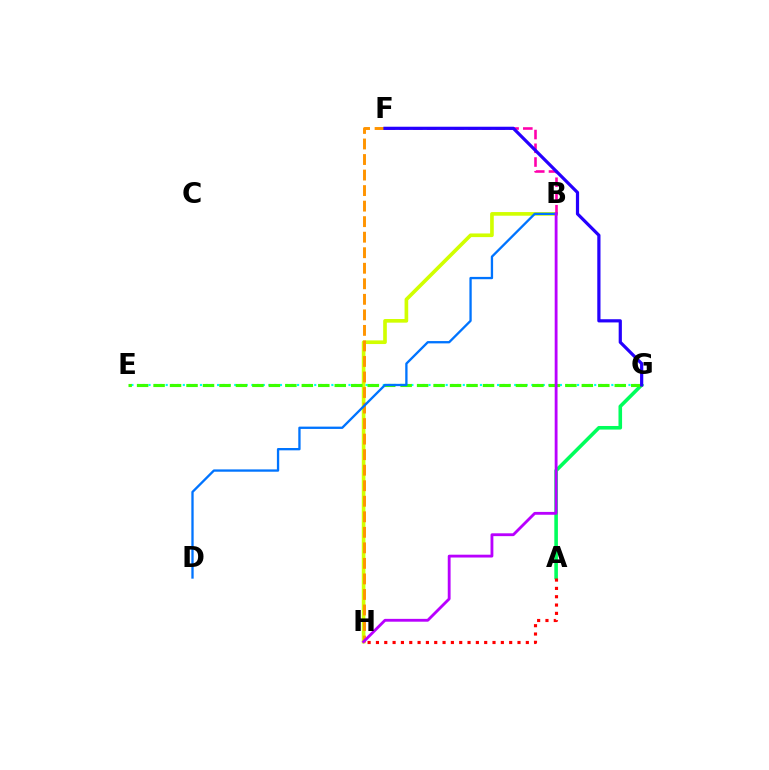{('A', 'G'): [{'color': '#00ff5c', 'line_style': 'solid', 'thickness': 2.58}], ('B', 'H'): [{'color': '#d1ff00', 'line_style': 'solid', 'thickness': 2.63}, {'color': '#b900ff', 'line_style': 'solid', 'thickness': 2.04}], ('B', 'F'): [{'color': '#ff00ac', 'line_style': 'dashed', 'thickness': 1.87}], ('E', 'G'): [{'color': '#00fff6', 'line_style': 'dotted', 'thickness': 1.55}, {'color': '#3dff00', 'line_style': 'dashed', 'thickness': 2.24}], ('F', 'H'): [{'color': '#ff9400', 'line_style': 'dashed', 'thickness': 2.11}], ('A', 'H'): [{'color': '#ff0000', 'line_style': 'dotted', 'thickness': 2.26}], ('F', 'G'): [{'color': '#2500ff', 'line_style': 'solid', 'thickness': 2.31}], ('B', 'D'): [{'color': '#0074ff', 'line_style': 'solid', 'thickness': 1.67}]}